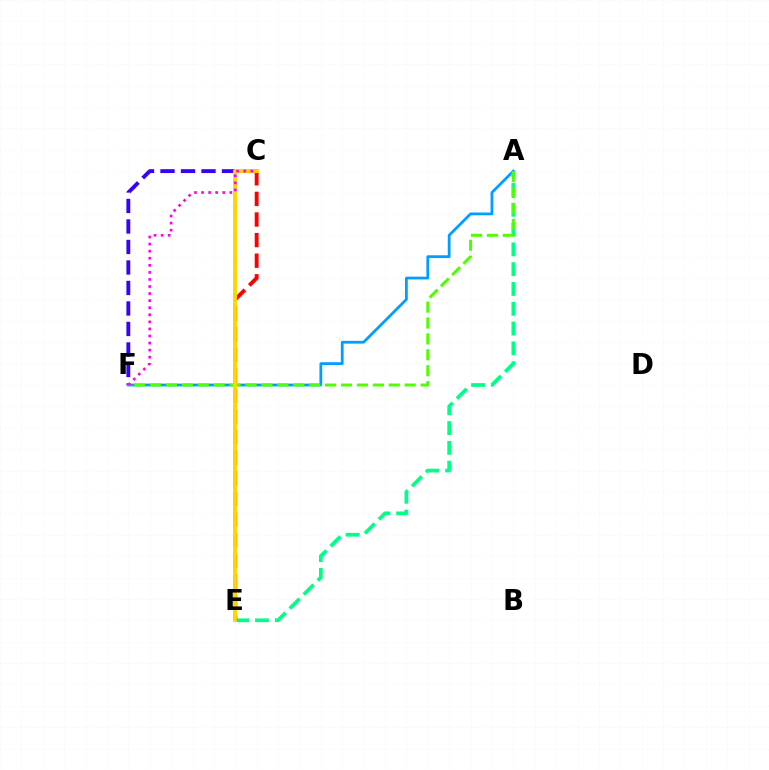{('C', 'F'): [{'color': '#3700ff', 'line_style': 'dashed', 'thickness': 2.78}, {'color': '#ff00ed', 'line_style': 'dotted', 'thickness': 1.92}], ('A', 'F'): [{'color': '#009eff', 'line_style': 'solid', 'thickness': 2.0}, {'color': '#4fff00', 'line_style': 'dashed', 'thickness': 2.16}], ('A', 'E'): [{'color': '#00ff86', 'line_style': 'dashed', 'thickness': 2.69}], ('C', 'E'): [{'color': '#ff0000', 'line_style': 'dashed', 'thickness': 2.8}, {'color': '#ffd500', 'line_style': 'solid', 'thickness': 2.78}]}